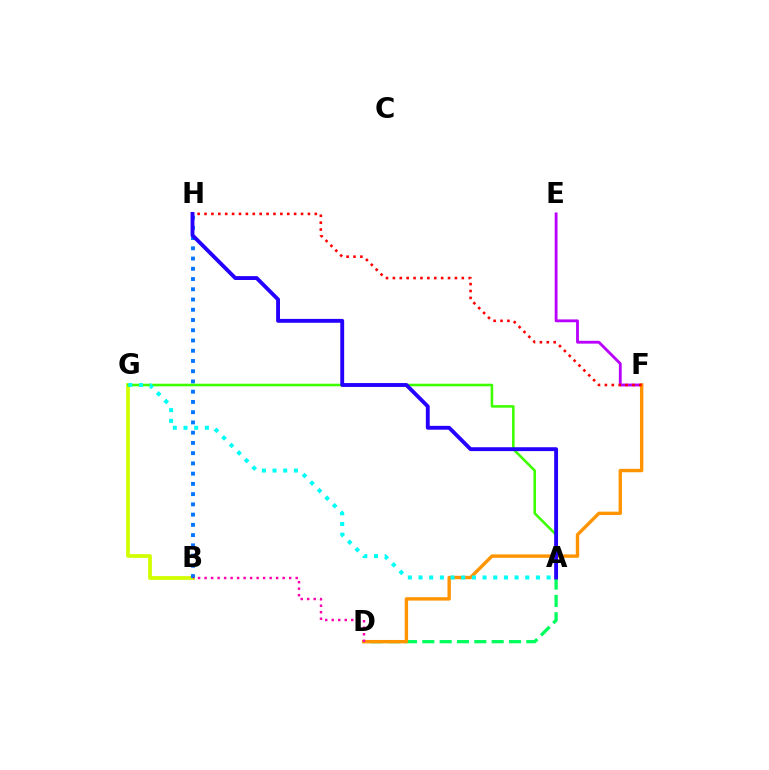{('B', 'G'): [{'color': '#d1ff00', 'line_style': 'solid', 'thickness': 2.72}], ('A', 'D'): [{'color': '#00ff5c', 'line_style': 'dashed', 'thickness': 2.36}], ('B', 'H'): [{'color': '#0074ff', 'line_style': 'dotted', 'thickness': 2.78}], ('E', 'F'): [{'color': '#b900ff', 'line_style': 'solid', 'thickness': 2.04}], ('A', 'G'): [{'color': '#3dff00', 'line_style': 'solid', 'thickness': 1.85}, {'color': '#00fff6', 'line_style': 'dotted', 'thickness': 2.9}], ('D', 'F'): [{'color': '#ff9400', 'line_style': 'solid', 'thickness': 2.44}], ('B', 'D'): [{'color': '#ff00ac', 'line_style': 'dotted', 'thickness': 1.77}], ('F', 'H'): [{'color': '#ff0000', 'line_style': 'dotted', 'thickness': 1.87}], ('A', 'H'): [{'color': '#2500ff', 'line_style': 'solid', 'thickness': 2.79}]}